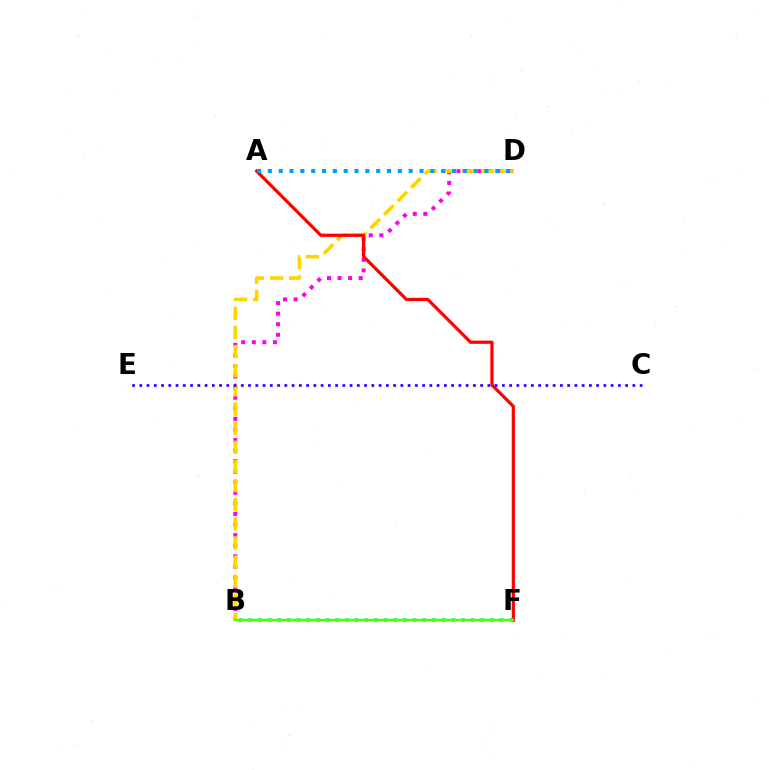{('B', 'D'): [{'color': '#ff00ed', 'line_style': 'dotted', 'thickness': 2.87}, {'color': '#ffd500', 'line_style': 'dashed', 'thickness': 2.6}], ('A', 'F'): [{'color': '#ff0000', 'line_style': 'solid', 'thickness': 2.31}], ('C', 'E'): [{'color': '#3700ff', 'line_style': 'dotted', 'thickness': 1.97}], ('B', 'F'): [{'color': '#00ff86', 'line_style': 'dotted', 'thickness': 2.63}, {'color': '#4fff00', 'line_style': 'solid', 'thickness': 1.77}], ('A', 'D'): [{'color': '#009eff', 'line_style': 'dotted', 'thickness': 2.94}]}